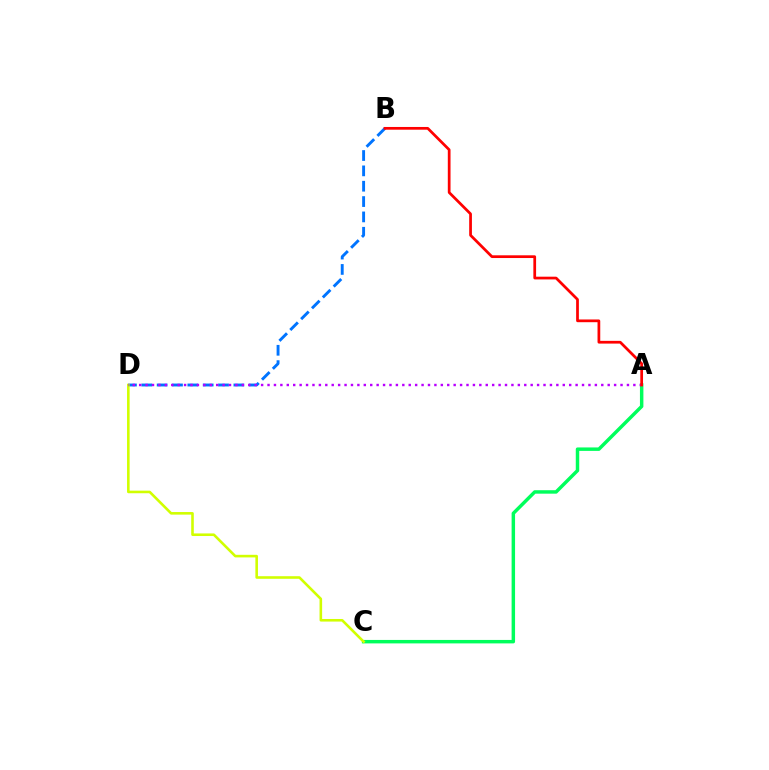{('A', 'C'): [{'color': '#00ff5c', 'line_style': 'solid', 'thickness': 2.49}], ('B', 'D'): [{'color': '#0074ff', 'line_style': 'dashed', 'thickness': 2.08}], ('C', 'D'): [{'color': '#d1ff00', 'line_style': 'solid', 'thickness': 1.87}], ('A', 'D'): [{'color': '#b900ff', 'line_style': 'dotted', 'thickness': 1.74}], ('A', 'B'): [{'color': '#ff0000', 'line_style': 'solid', 'thickness': 1.97}]}